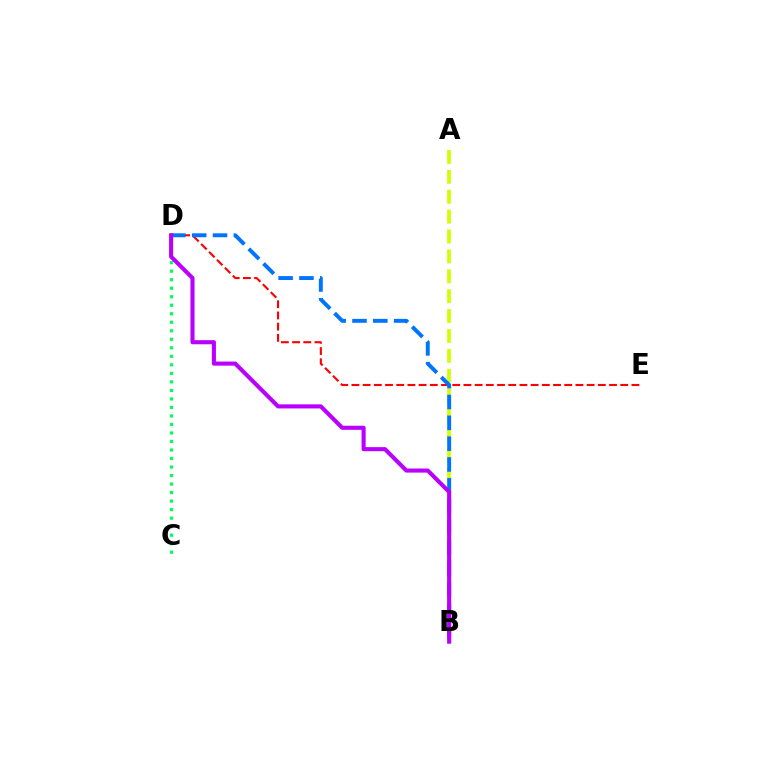{('A', 'B'): [{'color': '#d1ff00', 'line_style': 'dashed', 'thickness': 2.7}], ('D', 'E'): [{'color': '#ff0000', 'line_style': 'dashed', 'thickness': 1.52}], ('B', 'D'): [{'color': '#0074ff', 'line_style': 'dashed', 'thickness': 2.83}, {'color': '#b900ff', 'line_style': 'solid', 'thickness': 2.94}], ('C', 'D'): [{'color': '#00ff5c', 'line_style': 'dotted', 'thickness': 2.31}]}